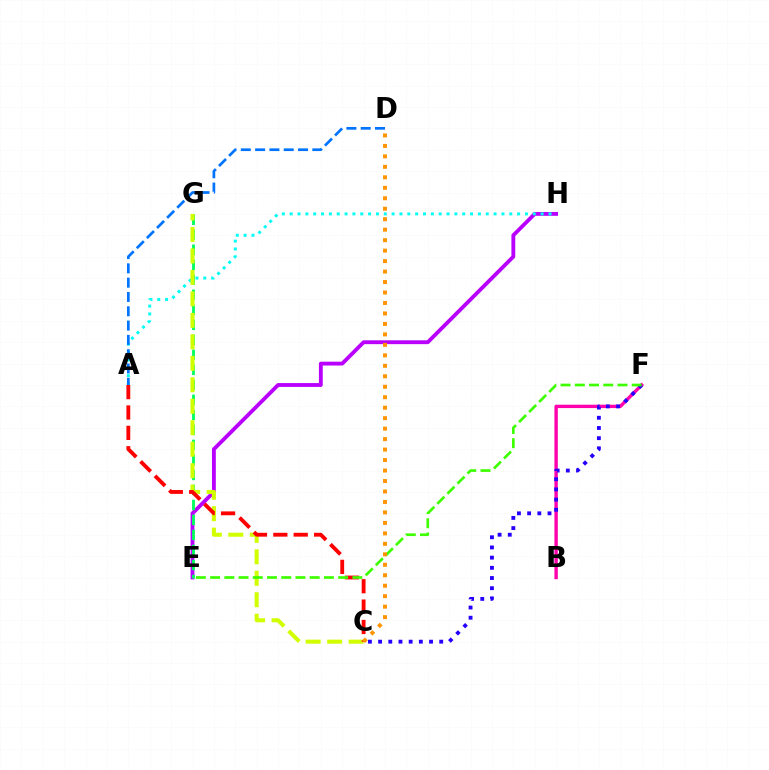{('E', 'H'): [{'color': '#b900ff', 'line_style': 'solid', 'thickness': 2.77}], ('A', 'H'): [{'color': '#00fff6', 'line_style': 'dotted', 'thickness': 2.13}], ('B', 'F'): [{'color': '#ff00ac', 'line_style': 'solid', 'thickness': 2.43}], ('E', 'G'): [{'color': '#00ff5c', 'line_style': 'dashed', 'thickness': 2.04}], ('C', 'G'): [{'color': '#d1ff00', 'line_style': 'dashed', 'thickness': 2.92}], ('A', 'C'): [{'color': '#ff0000', 'line_style': 'dashed', 'thickness': 2.77}], ('C', 'F'): [{'color': '#2500ff', 'line_style': 'dotted', 'thickness': 2.77}], ('A', 'D'): [{'color': '#0074ff', 'line_style': 'dashed', 'thickness': 1.94}], ('E', 'F'): [{'color': '#3dff00', 'line_style': 'dashed', 'thickness': 1.93}], ('C', 'D'): [{'color': '#ff9400', 'line_style': 'dotted', 'thickness': 2.85}]}